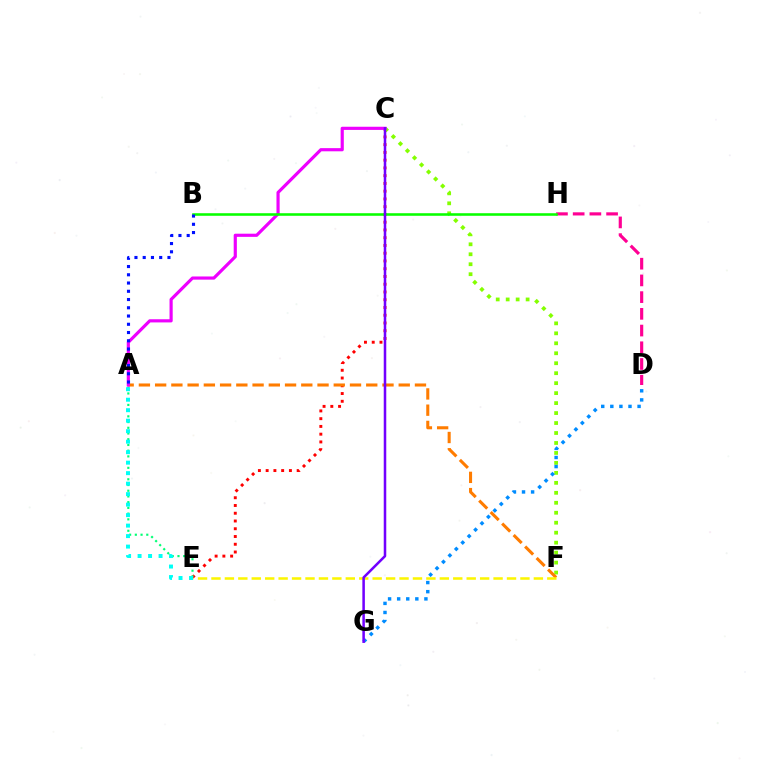{('C', 'E'): [{'color': '#ff0000', 'line_style': 'dotted', 'thickness': 2.11}], ('A', 'E'): [{'color': '#00ff74', 'line_style': 'dotted', 'thickness': 1.55}, {'color': '#00fff6', 'line_style': 'dotted', 'thickness': 2.85}], ('D', 'H'): [{'color': '#ff0094', 'line_style': 'dashed', 'thickness': 2.27}], ('C', 'F'): [{'color': '#84ff00', 'line_style': 'dotted', 'thickness': 2.71}], ('A', 'F'): [{'color': '#ff7c00', 'line_style': 'dashed', 'thickness': 2.21}], ('E', 'F'): [{'color': '#fcf500', 'line_style': 'dashed', 'thickness': 1.82}], ('A', 'C'): [{'color': '#ee00ff', 'line_style': 'solid', 'thickness': 2.28}], ('B', 'H'): [{'color': '#08ff00', 'line_style': 'solid', 'thickness': 1.85}], ('D', 'G'): [{'color': '#008cff', 'line_style': 'dotted', 'thickness': 2.47}], ('A', 'B'): [{'color': '#0010ff', 'line_style': 'dotted', 'thickness': 2.24}], ('C', 'G'): [{'color': '#7200ff', 'line_style': 'solid', 'thickness': 1.82}]}